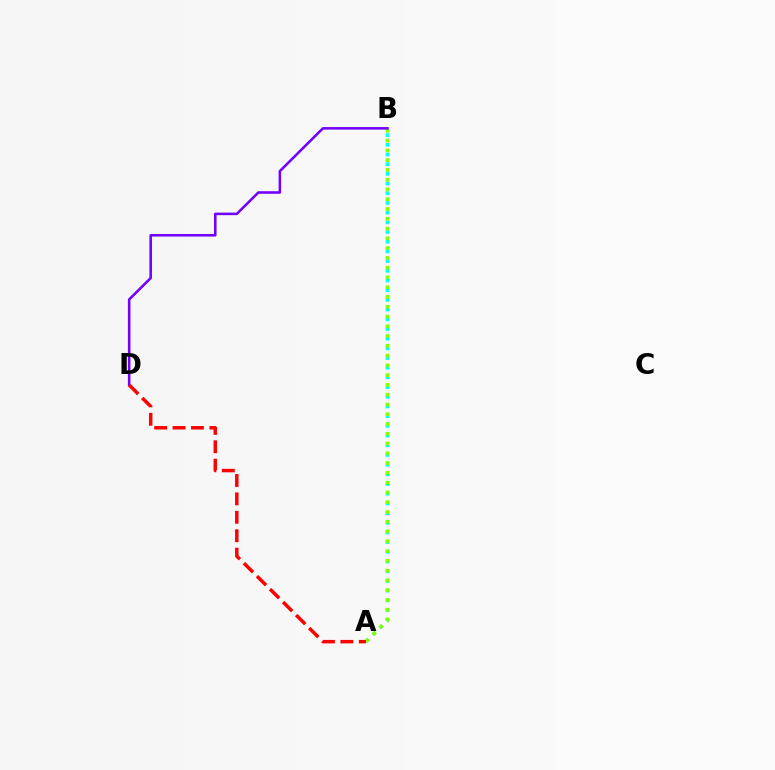{('A', 'B'): [{'color': '#00fff6', 'line_style': 'dotted', 'thickness': 2.63}, {'color': '#84ff00', 'line_style': 'dotted', 'thickness': 2.66}], ('B', 'D'): [{'color': '#7200ff', 'line_style': 'solid', 'thickness': 1.84}], ('A', 'D'): [{'color': '#ff0000', 'line_style': 'dashed', 'thickness': 2.5}]}